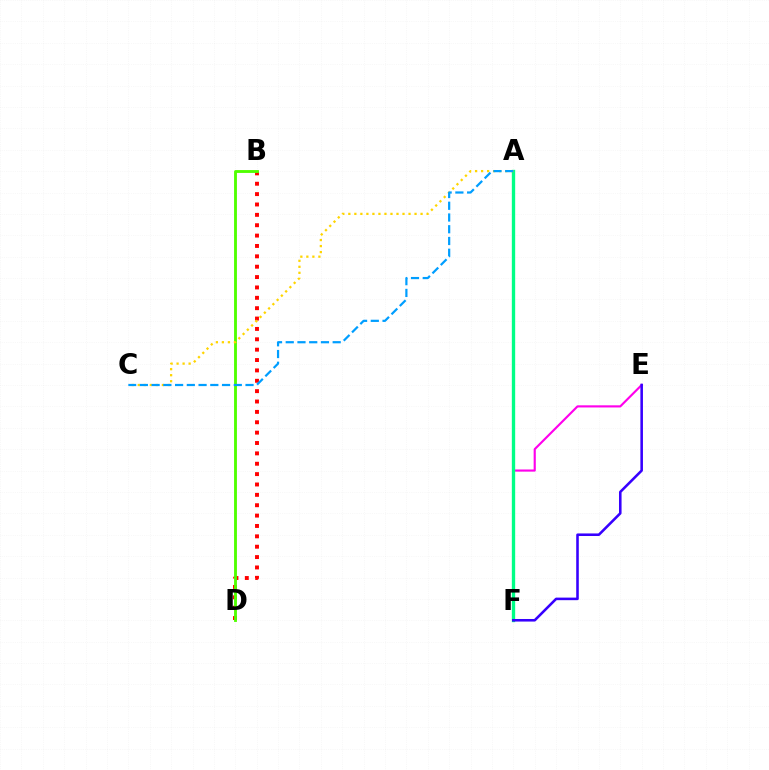{('B', 'D'): [{'color': '#ff0000', 'line_style': 'dotted', 'thickness': 2.82}, {'color': '#4fff00', 'line_style': 'solid', 'thickness': 2.06}], ('E', 'F'): [{'color': '#ff00ed', 'line_style': 'solid', 'thickness': 1.54}, {'color': '#3700ff', 'line_style': 'solid', 'thickness': 1.85}], ('A', 'F'): [{'color': '#00ff86', 'line_style': 'solid', 'thickness': 2.41}], ('A', 'C'): [{'color': '#ffd500', 'line_style': 'dotted', 'thickness': 1.64}, {'color': '#009eff', 'line_style': 'dashed', 'thickness': 1.6}]}